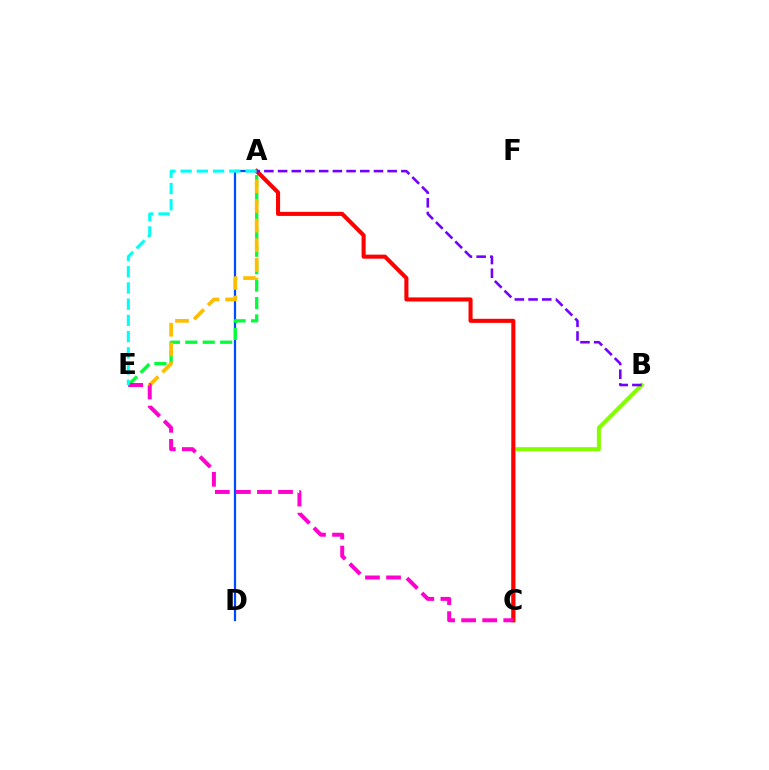{('A', 'D'): [{'color': '#004bff', 'line_style': 'solid', 'thickness': 1.61}], ('A', 'E'): [{'color': '#00ff39', 'line_style': 'dashed', 'thickness': 2.37}, {'color': '#ffbd00', 'line_style': 'dashed', 'thickness': 2.67}, {'color': '#00fff6', 'line_style': 'dashed', 'thickness': 2.2}], ('B', 'C'): [{'color': '#84ff00', 'line_style': 'solid', 'thickness': 2.92}], ('A', 'C'): [{'color': '#ff0000', 'line_style': 'solid', 'thickness': 2.93}], ('C', 'E'): [{'color': '#ff00cf', 'line_style': 'dashed', 'thickness': 2.86}], ('A', 'B'): [{'color': '#7200ff', 'line_style': 'dashed', 'thickness': 1.86}]}